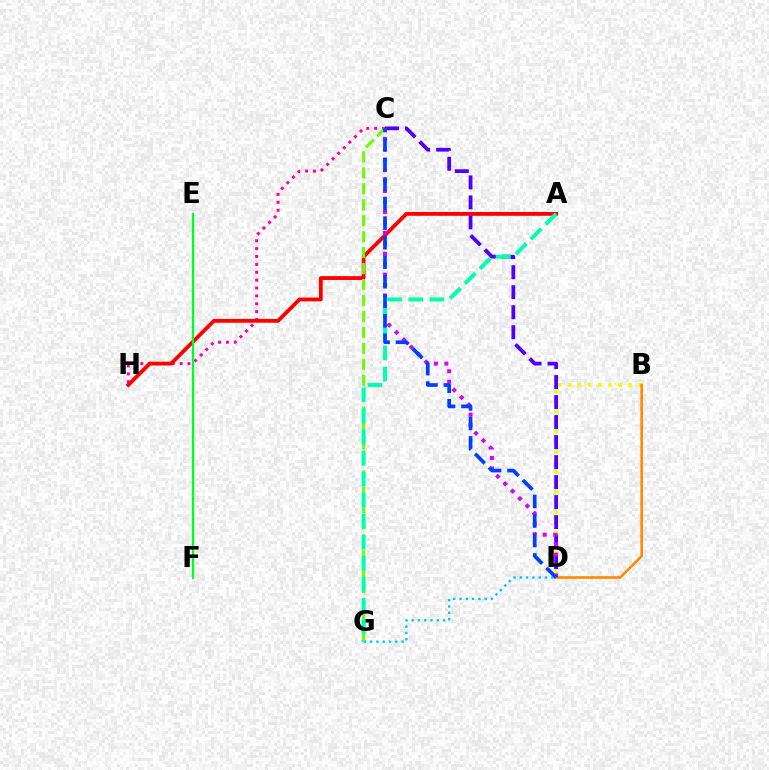{('C', 'H'): [{'color': '#ff00a0', 'line_style': 'dotted', 'thickness': 2.14}], ('A', 'H'): [{'color': '#ff0000', 'line_style': 'solid', 'thickness': 2.74}], ('C', 'G'): [{'color': '#66ff00', 'line_style': 'dashed', 'thickness': 2.17}], ('B', 'D'): [{'color': '#eeff00', 'line_style': 'dotted', 'thickness': 2.74}, {'color': '#ff8800', 'line_style': 'solid', 'thickness': 1.86}], ('C', 'D'): [{'color': '#4f00ff', 'line_style': 'dashed', 'thickness': 2.72}, {'color': '#d600ff', 'line_style': 'dotted', 'thickness': 2.84}, {'color': '#003fff', 'line_style': 'dashed', 'thickness': 2.65}], ('E', 'F'): [{'color': '#00ff27', 'line_style': 'solid', 'thickness': 1.63}], ('D', 'G'): [{'color': '#00c7ff', 'line_style': 'dotted', 'thickness': 1.71}], ('A', 'G'): [{'color': '#00ffaf', 'line_style': 'dashed', 'thickness': 2.86}]}